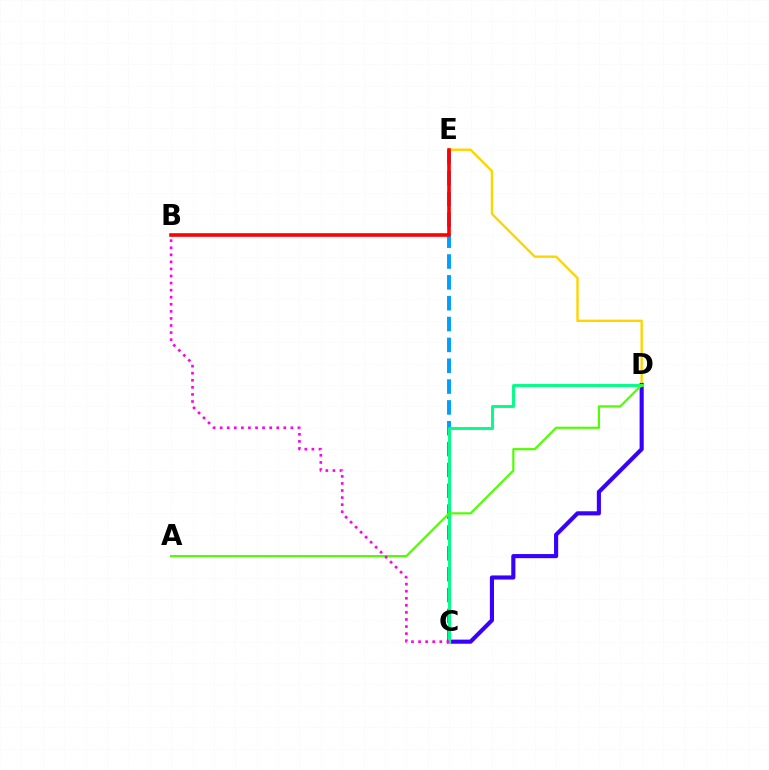{('C', 'E'): [{'color': '#009eff', 'line_style': 'dashed', 'thickness': 2.83}], ('D', 'E'): [{'color': '#ffd500', 'line_style': 'solid', 'thickness': 1.73}], ('C', 'D'): [{'color': '#3700ff', 'line_style': 'solid', 'thickness': 2.97}, {'color': '#00ff86', 'line_style': 'solid', 'thickness': 2.11}], ('B', 'E'): [{'color': '#ff0000', 'line_style': 'solid', 'thickness': 2.6}], ('A', 'D'): [{'color': '#4fff00', 'line_style': 'solid', 'thickness': 1.57}], ('B', 'C'): [{'color': '#ff00ed', 'line_style': 'dotted', 'thickness': 1.92}]}